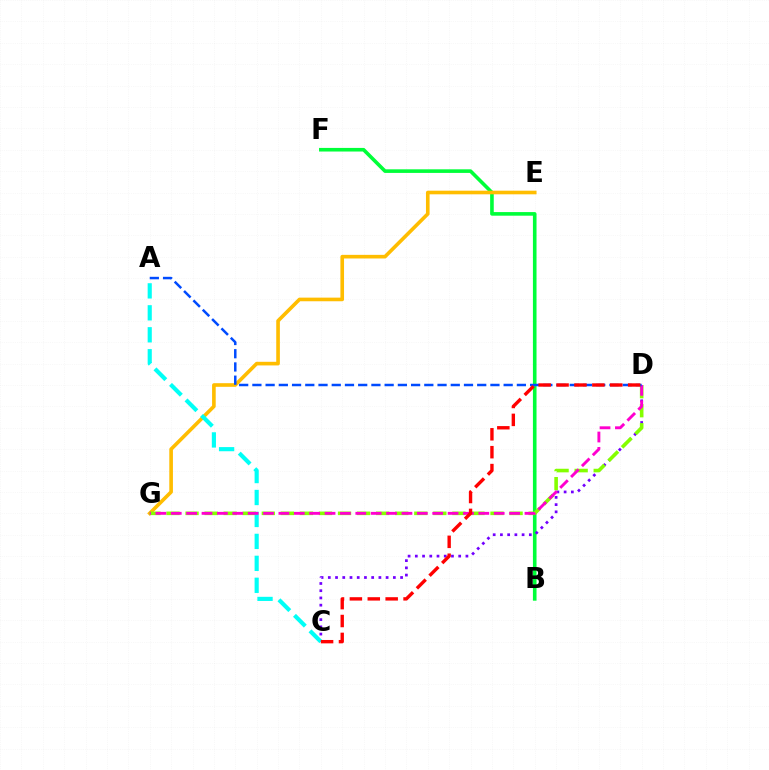{('B', 'F'): [{'color': '#00ff39', 'line_style': 'solid', 'thickness': 2.6}], ('E', 'G'): [{'color': '#ffbd00', 'line_style': 'solid', 'thickness': 2.61}], ('C', 'D'): [{'color': '#7200ff', 'line_style': 'dotted', 'thickness': 1.96}, {'color': '#ff0000', 'line_style': 'dashed', 'thickness': 2.43}], ('D', 'G'): [{'color': '#84ff00', 'line_style': 'dashed', 'thickness': 2.59}, {'color': '#ff00cf', 'line_style': 'dashed', 'thickness': 2.09}], ('A', 'C'): [{'color': '#00fff6', 'line_style': 'dashed', 'thickness': 2.98}], ('A', 'D'): [{'color': '#004bff', 'line_style': 'dashed', 'thickness': 1.8}]}